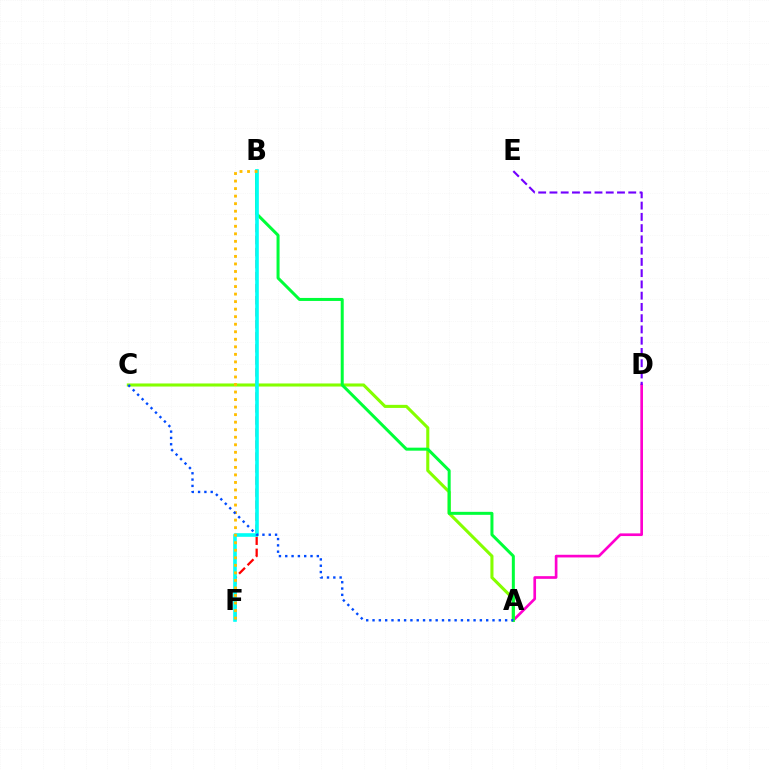{('B', 'F'): [{'color': '#ff0000', 'line_style': 'dashed', 'thickness': 1.63}, {'color': '#00fff6', 'line_style': 'solid', 'thickness': 2.6}, {'color': '#ffbd00', 'line_style': 'dotted', 'thickness': 2.05}], ('A', 'D'): [{'color': '#ff00cf', 'line_style': 'solid', 'thickness': 1.92}], ('A', 'C'): [{'color': '#84ff00', 'line_style': 'solid', 'thickness': 2.21}, {'color': '#004bff', 'line_style': 'dotted', 'thickness': 1.72}], ('D', 'E'): [{'color': '#7200ff', 'line_style': 'dashed', 'thickness': 1.53}], ('A', 'B'): [{'color': '#00ff39', 'line_style': 'solid', 'thickness': 2.16}]}